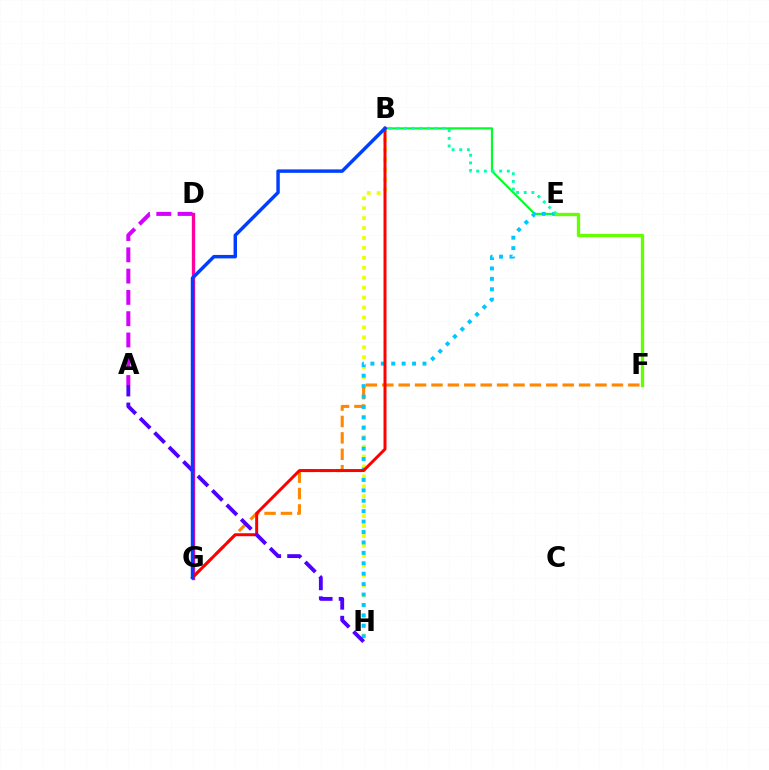{('B', 'H'): [{'color': '#eeff00', 'line_style': 'dotted', 'thickness': 2.7}], ('F', 'G'): [{'color': '#ff8800', 'line_style': 'dashed', 'thickness': 2.23}], ('B', 'E'): [{'color': '#00ff27', 'line_style': 'solid', 'thickness': 1.55}, {'color': '#00ffaf', 'line_style': 'dotted', 'thickness': 2.08}], ('E', 'H'): [{'color': '#00c7ff', 'line_style': 'dotted', 'thickness': 2.83}], ('D', 'G'): [{'color': '#ff00a0', 'line_style': 'solid', 'thickness': 2.4}], ('B', 'G'): [{'color': '#ff0000', 'line_style': 'solid', 'thickness': 2.15}, {'color': '#003fff', 'line_style': 'solid', 'thickness': 2.48}], ('A', 'D'): [{'color': '#d600ff', 'line_style': 'dashed', 'thickness': 2.89}], ('A', 'H'): [{'color': '#4f00ff', 'line_style': 'dashed', 'thickness': 2.78}], ('E', 'F'): [{'color': '#66ff00', 'line_style': 'solid', 'thickness': 2.4}]}